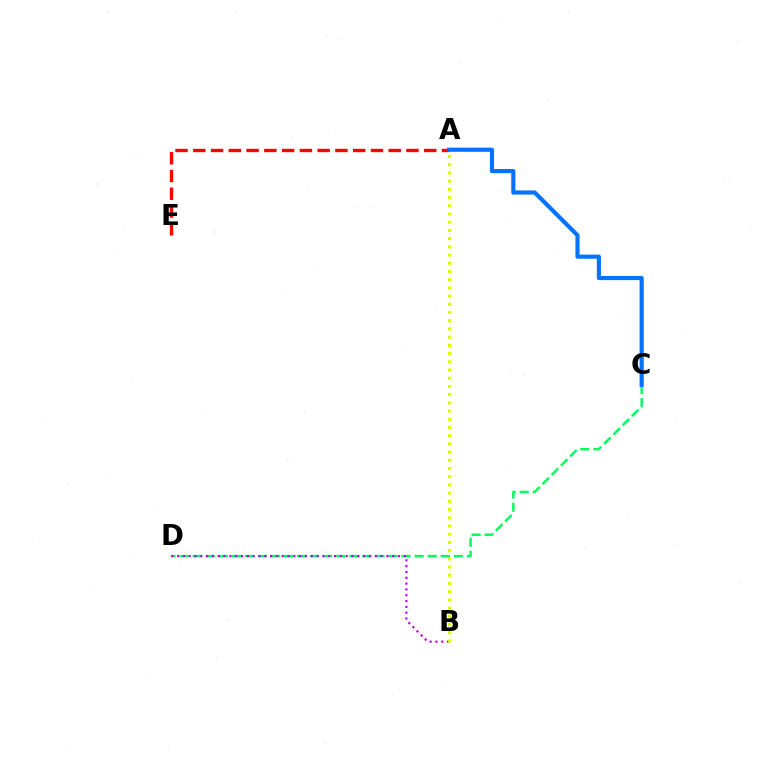{('C', 'D'): [{'color': '#00ff5c', 'line_style': 'dashed', 'thickness': 1.77}], ('B', 'D'): [{'color': '#b900ff', 'line_style': 'dotted', 'thickness': 1.58}], ('A', 'E'): [{'color': '#ff0000', 'line_style': 'dashed', 'thickness': 2.41}], ('A', 'B'): [{'color': '#d1ff00', 'line_style': 'dotted', 'thickness': 2.23}], ('A', 'C'): [{'color': '#0074ff', 'line_style': 'solid', 'thickness': 2.98}]}